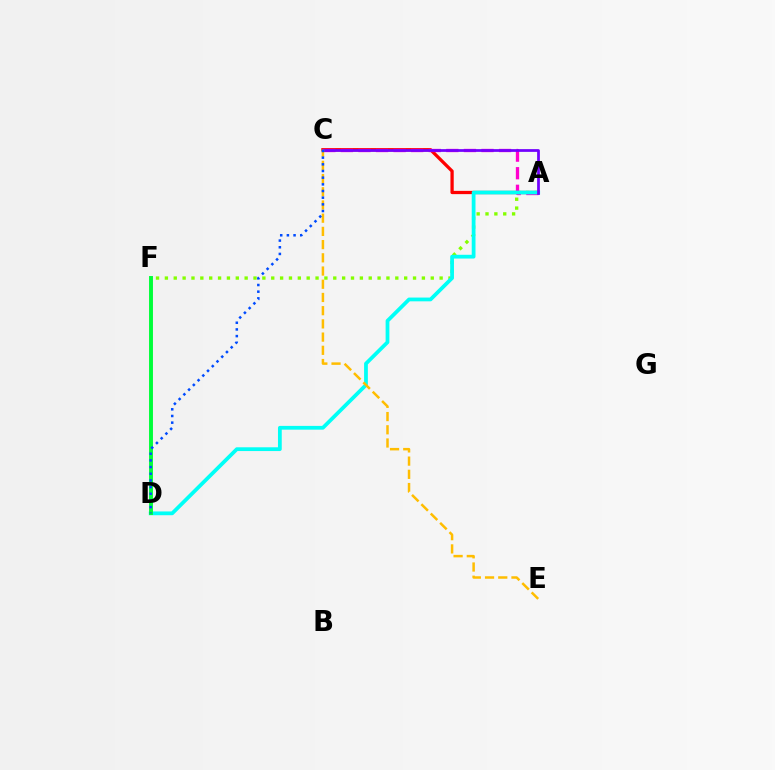{('A', 'F'): [{'color': '#84ff00', 'line_style': 'dotted', 'thickness': 2.41}], ('A', 'C'): [{'color': '#ff0000', 'line_style': 'solid', 'thickness': 2.35}, {'color': '#ff00cf', 'line_style': 'dashed', 'thickness': 2.39}, {'color': '#7200ff', 'line_style': 'solid', 'thickness': 1.97}], ('A', 'D'): [{'color': '#00fff6', 'line_style': 'solid', 'thickness': 2.71}], ('C', 'E'): [{'color': '#ffbd00', 'line_style': 'dashed', 'thickness': 1.79}], ('D', 'F'): [{'color': '#00ff39', 'line_style': 'solid', 'thickness': 2.82}], ('C', 'D'): [{'color': '#004bff', 'line_style': 'dotted', 'thickness': 1.81}]}